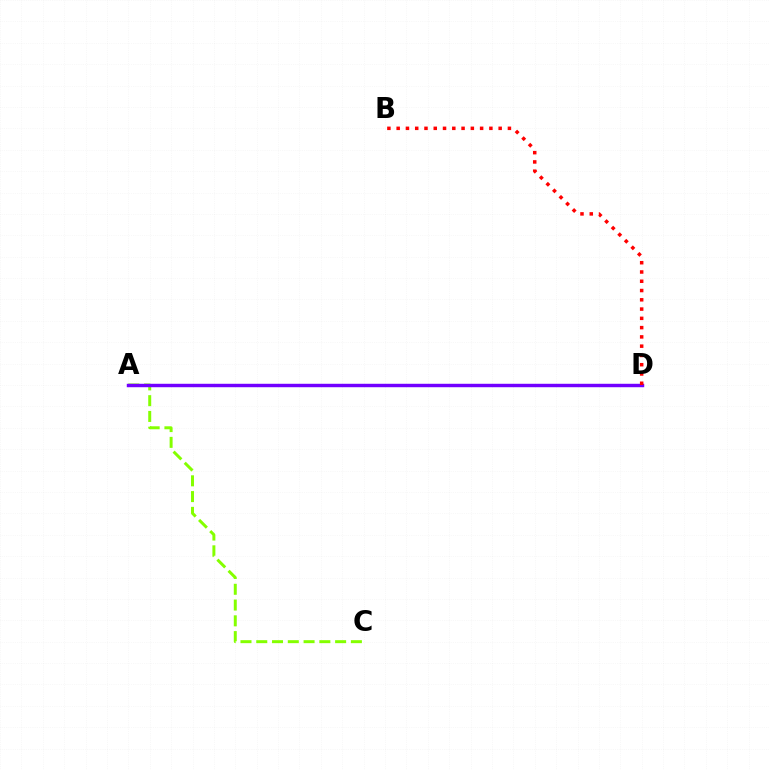{('A', 'C'): [{'color': '#84ff00', 'line_style': 'dashed', 'thickness': 2.14}], ('A', 'D'): [{'color': '#00fff6', 'line_style': 'dotted', 'thickness': 1.93}, {'color': '#7200ff', 'line_style': 'solid', 'thickness': 2.48}], ('B', 'D'): [{'color': '#ff0000', 'line_style': 'dotted', 'thickness': 2.52}]}